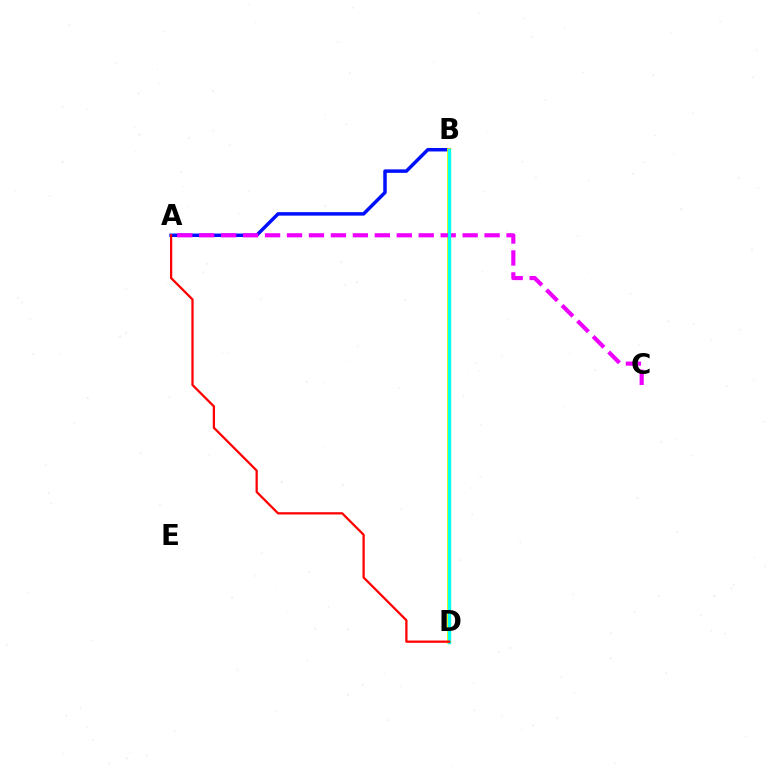{('A', 'B'): [{'color': '#0010ff', 'line_style': 'solid', 'thickness': 2.5}], ('B', 'D'): [{'color': '#fcf500', 'line_style': 'solid', 'thickness': 2.68}, {'color': '#08ff00', 'line_style': 'solid', 'thickness': 2.32}, {'color': '#00fff6', 'line_style': 'solid', 'thickness': 2.23}], ('A', 'C'): [{'color': '#ee00ff', 'line_style': 'dashed', 'thickness': 2.98}], ('A', 'D'): [{'color': '#ff0000', 'line_style': 'solid', 'thickness': 1.63}]}